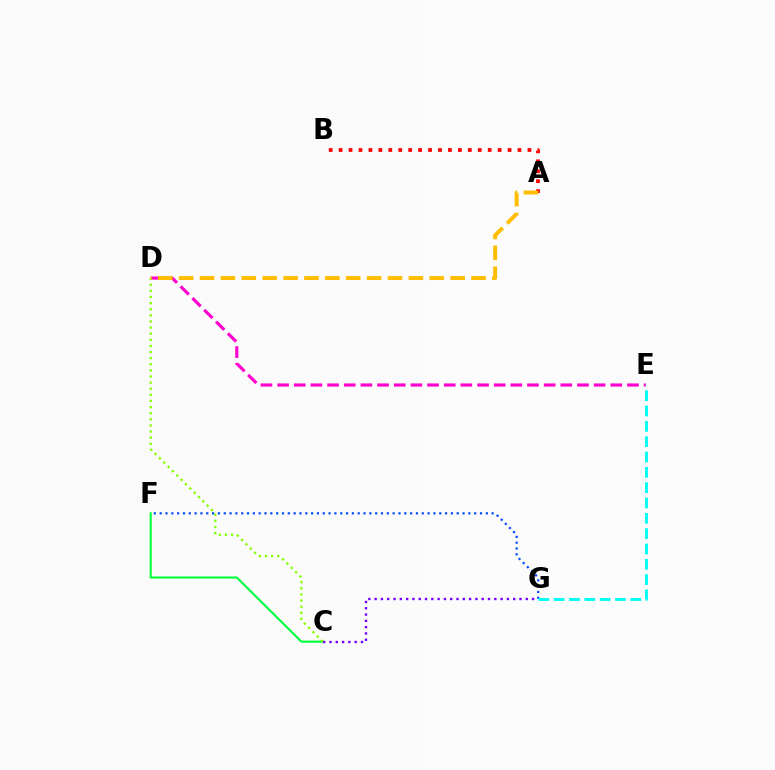{('A', 'B'): [{'color': '#ff0000', 'line_style': 'dotted', 'thickness': 2.7}], ('F', 'G'): [{'color': '#004bff', 'line_style': 'dotted', 'thickness': 1.58}], ('D', 'E'): [{'color': '#ff00cf', 'line_style': 'dashed', 'thickness': 2.26}], ('C', 'F'): [{'color': '#00ff39', 'line_style': 'solid', 'thickness': 1.51}], ('E', 'G'): [{'color': '#00fff6', 'line_style': 'dashed', 'thickness': 2.08}], ('C', 'G'): [{'color': '#7200ff', 'line_style': 'dotted', 'thickness': 1.71}], ('C', 'D'): [{'color': '#84ff00', 'line_style': 'dotted', 'thickness': 1.66}], ('A', 'D'): [{'color': '#ffbd00', 'line_style': 'dashed', 'thickness': 2.84}]}